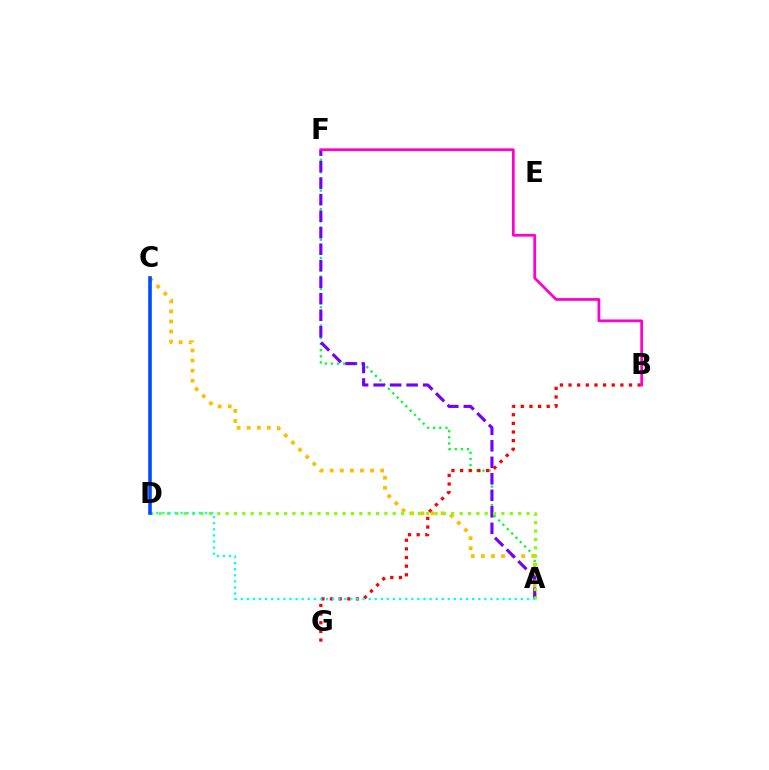{('A', 'F'): [{'color': '#00ff39', 'line_style': 'dotted', 'thickness': 1.67}, {'color': '#7200ff', 'line_style': 'dashed', 'thickness': 2.24}], ('B', 'G'): [{'color': '#ff0000', 'line_style': 'dotted', 'thickness': 2.35}], ('A', 'C'): [{'color': '#ffbd00', 'line_style': 'dotted', 'thickness': 2.74}], ('A', 'D'): [{'color': '#84ff00', 'line_style': 'dotted', 'thickness': 2.27}, {'color': '#00fff6', 'line_style': 'dotted', 'thickness': 1.65}], ('B', 'F'): [{'color': '#ff00cf', 'line_style': 'solid', 'thickness': 1.99}], ('C', 'D'): [{'color': '#004bff', 'line_style': 'solid', 'thickness': 2.6}]}